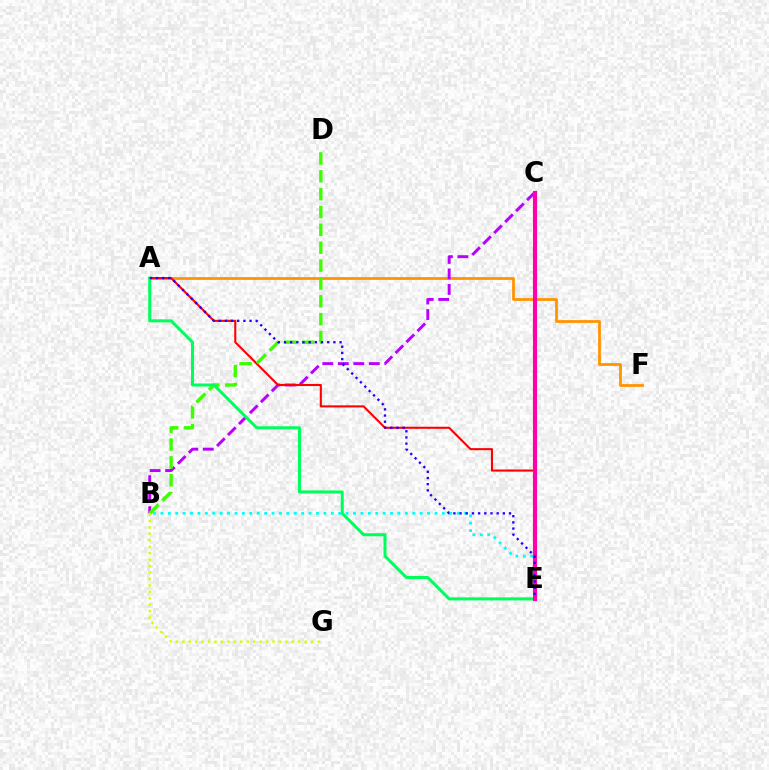{('A', 'F'): [{'color': '#ff9400', 'line_style': 'solid', 'thickness': 1.99}], ('C', 'E'): [{'color': '#0074ff', 'line_style': 'dashed', 'thickness': 2.83}, {'color': '#ff00ac', 'line_style': 'solid', 'thickness': 2.97}], ('B', 'C'): [{'color': '#b900ff', 'line_style': 'dashed', 'thickness': 2.11}], ('B', 'E'): [{'color': '#00fff6', 'line_style': 'dotted', 'thickness': 2.01}], ('A', 'E'): [{'color': '#ff0000', 'line_style': 'solid', 'thickness': 1.5}, {'color': '#00ff5c', 'line_style': 'solid', 'thickness': 2.18}, {'color': '#2500ff', 'line_style': 'dotted', 'thickness': 1.68}], ('B', 'D'): [{'color': '#3dff00', 'line_style': 'dashed', 'thickness': 2.43}], ('B', 'G'): [{'color': '#d1ff00', 'line_style': 'dotted', 'thickness': 1.75}]}